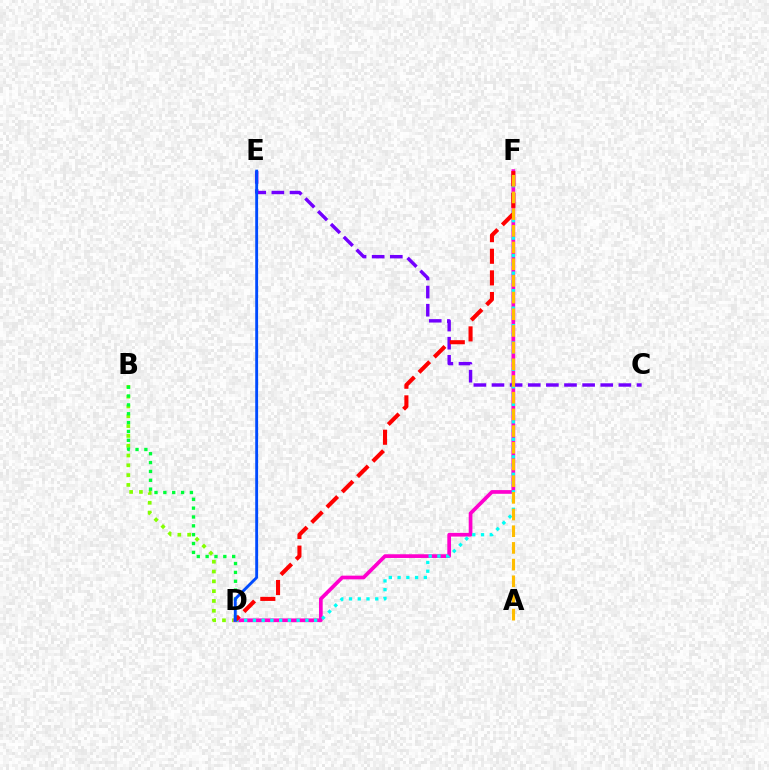{('B', 'D'): [{'color': '#84ff00', 'line_style': 'dotted', 'thickness': 2.66}, {'color': '#00ff39', 'line_style': 'dotted', 'thickness': 2.41}], ('D', 'F'): [{'color': '#ff00cf', 'line_style': 'solid', 'thickness': 2.67}, {'color': '#00fff6', 'line_style': 'dotted', 'thickness': 2.38}, {'color': '#ff0000', 'line_style': 'dashed', 'thickness': 2.94}], ('C', 'E'): [{'color': '#7200ff', 'line_style': 'dashed', 'thickness': 2.46}], ('A', 'F'): [{'color': '#ffbd00', 'line_style': 'dashed', 'thickness': 2.27}], ('D', 'E'): [{'color': '#004bff', 'line_style': 'solid', 'thickness': 2.07}]}